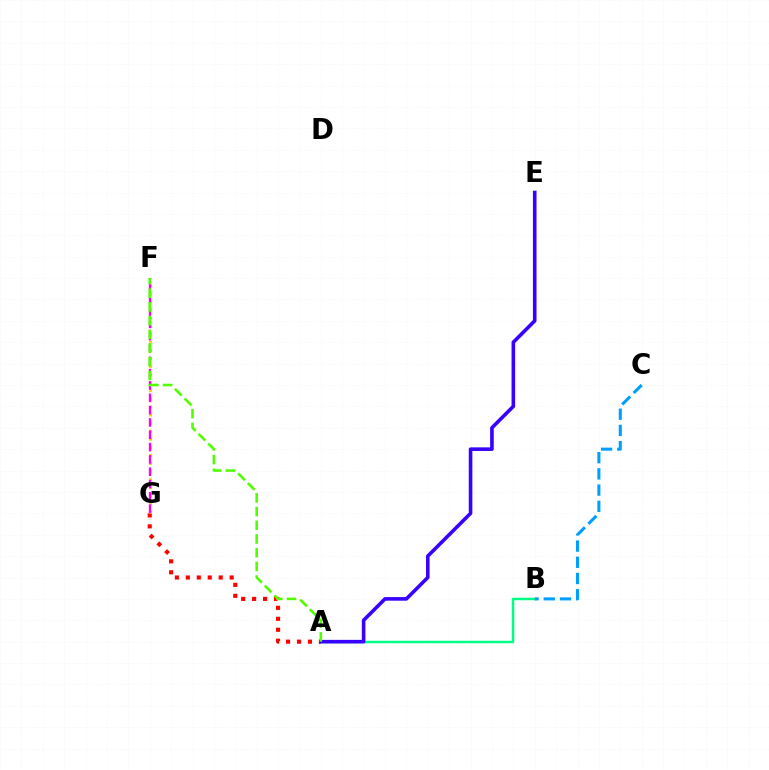{('A', 'B'): [{'color': '#00ff86', 'line_style': 'solid', 'thickness': 1.79}], ('A', 'G'): [{'color': '#ff0000', 'line_style': 'dotted', 'thickness': 2.98}], ('A', 'E'): [{'color': '#3700ff', 'line_style': 'solid', 'thickness': 2.59}], ('F', 'G'): [{'color': '#ffd500', 'line_style': 'dotted', 'thickness': 2.19}, {'color': '#ff00ed', 'line_style': 'dashed', 'thickness': 1.67}], ('B', 'C'): [{'color': '#009eff', 'line_style': 'dashed', 'thickness': 2.2}], ('A', 'F'): [{'color': '#4fff00', 'line_style': 'dashed', 'thickness': 1.86}]}